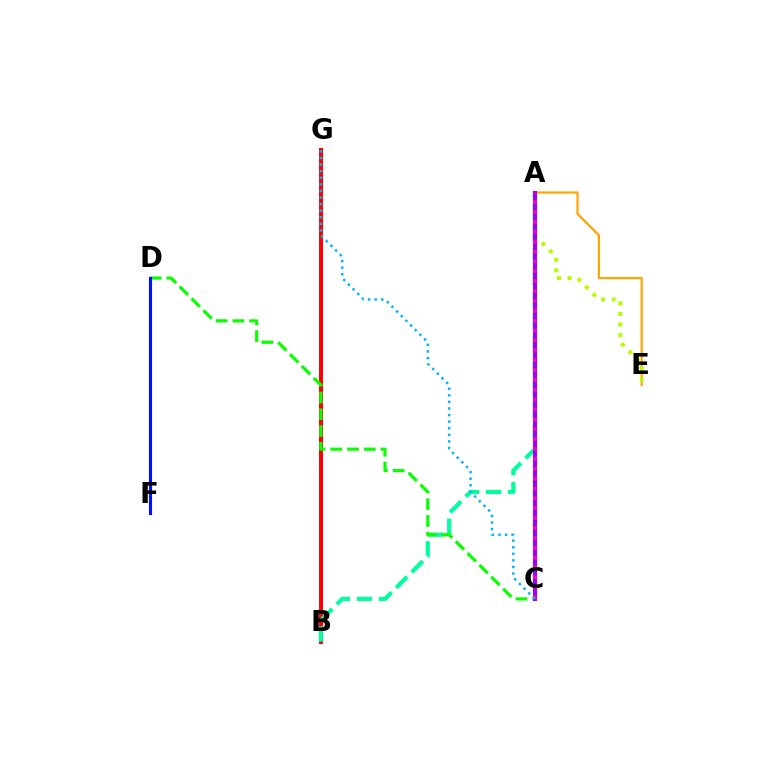{('B', 'G'): [{'color': '#ff0000', 'line_style': 'solid', 'thickness': 2.86}], ('A', 'B'): [{'color': '#00ff9d', 'line_style': 'dashed', 'thickness': 3.0}], ('A', 'E'): [{'color': '#ffa500', 'line_style': 'solid', 'thickness': 1.59}, {'color': '#b3ff00', 'line_style': 'dotted', 'thickness': 2.88}], ('C', 'D'): [{'color': '#08ff00', 'line_style': 'dashed', 'thickness': 2.28}], ('D', 'F'): [{'color': '#0010ff', 'line_style': 'solid', 'thickness': 2.23}], ('A', 'C'): [{'color': '#9b00ff', 'line_style': 'solid', 'thickness': 2.95}, {'color': '#ff00bd', 'line_style': 'dotted', 'thickness': 2.68}], ('C', 'G'): [{'color': '#00b5ff', 'line_style': 'dotted', 'thickness': 1.79}]}